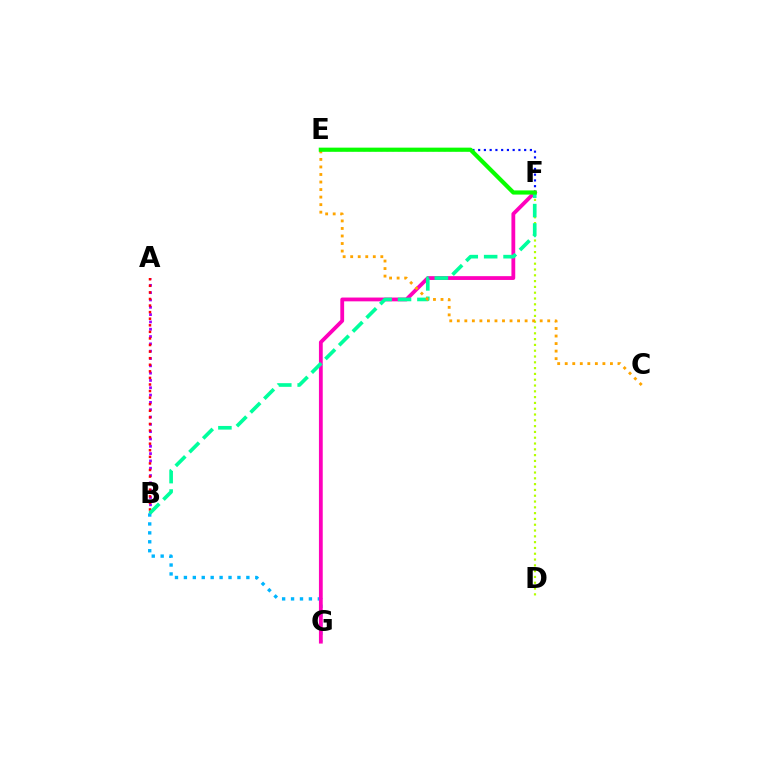{('A', 'B'): [{'color': '#9b00ff', 'line_style': 'dotted', 'thickness': 1.99}, {'color': '#ff0000', 'line_style': 'dotted', 'thickness': 1.79}], ('B', 'G'): [{'color': '#00b5ff', 'line_style': 'dotted', 'thickness': 2.42}], ('F', 'G'): [{'color': '#ff00bd', 'line_style': 'solid', 'thickness': 2.74}], ('E', 'F'): [{'color': '#0010ff', 'line_style': 'dotted', 'thickness': 1.56}, {'color': '#08ff00', 'line_style': 'solid', 'thickness': 3.0}], ('D', 'F'): [{'color': '#b3ff00', 'line_style': 'dotted', 'thickness': 1.58}], ('B', 'F'): [{'color': '#00ff9d', 'line_style': 'dashed', 'thickness': 2.64}], ('C', 'E'): [{'color': '#ffa500', 'line_style': 'dotted', 'thickness': 2.05}]}